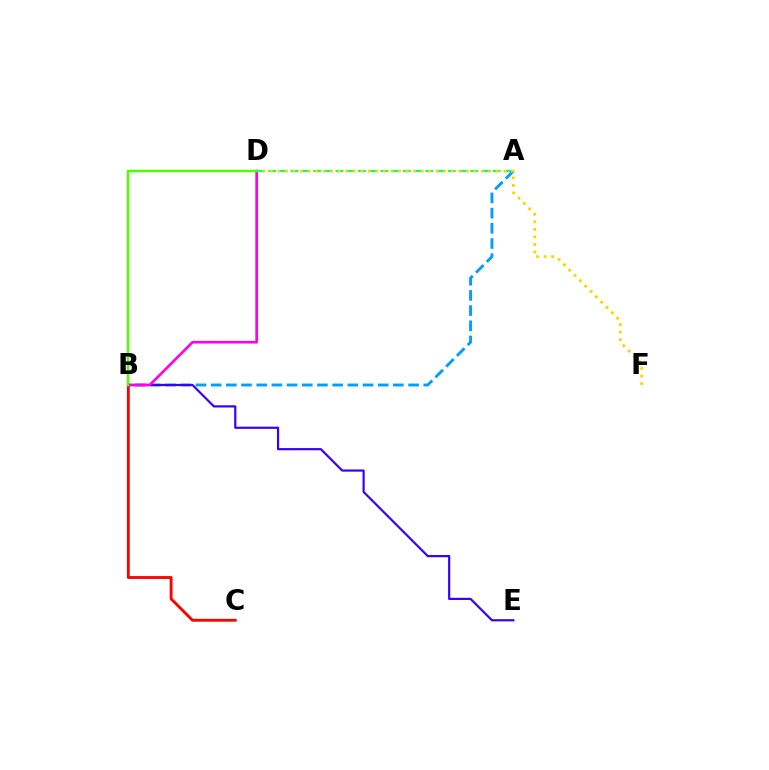{('A', 'D'): [{'color': '#00ff86', 'line_style': 'dashed', 'thickness': 1.52}], ('A', 'B'): [{'color': '#009eff', 'line_style': 'dashed', 'thickness': 2.06}], ('D', 'F'): [{'color': '#ffd500', 'line_style': 'dotted', 'thickness': 2.05}], ('B', 'C'): [{'color': '#ff0000', 'line_style': 'solid', 'thickness': 2.05}], ('B', 'E'): [{'color': '#3700ff', 'line_style': 'solid', 'thickness': 1.58}], ('B', 'D'): [{'color': '#ff00ed', 'line_style': 'solid', 'thickness': 1.91}, {'color': '#4fff00', 'line_style': 'solid', 'thickness': 1.78}]}